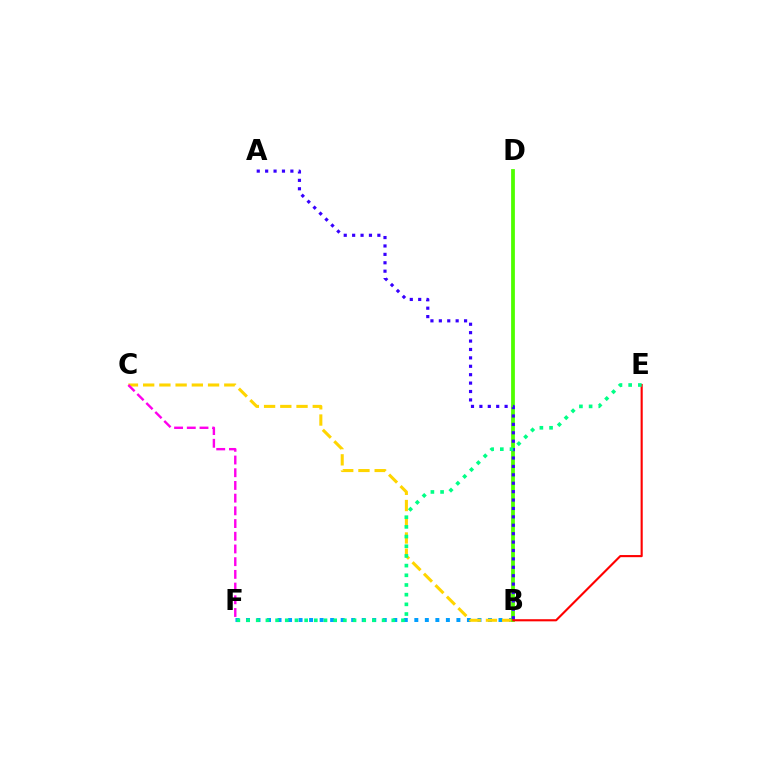{('B', 'F'): [{'color': '#009eff', 'line_style': 'dotted', 'thickness': 2.86}], ('B', 'C'): [{'color': '#ffd500', 'line_style': 'dashed', 'thickness': 2.2}], ('B', 'D'): [{'color': '#4fff00', 'line_style': 'solid', 'thickness': 2.72}], ('C', 'F'): [{'color': '#ff00ed', 'line_style': 'dashed', 'thickness': 1.73}], ('A', 'B'): [{'color': '#3700ff', 'line_style': 'dotted', 'thickness': 2.28}], ('B', 'E'): [{'color': '#ff0000', 'line_style': 'solid', 'thickness': 1.53}], ('E', 'F'): [{'color': '#00ff86', 'line_style': 'dotted', 'thickness': 2.63}]}